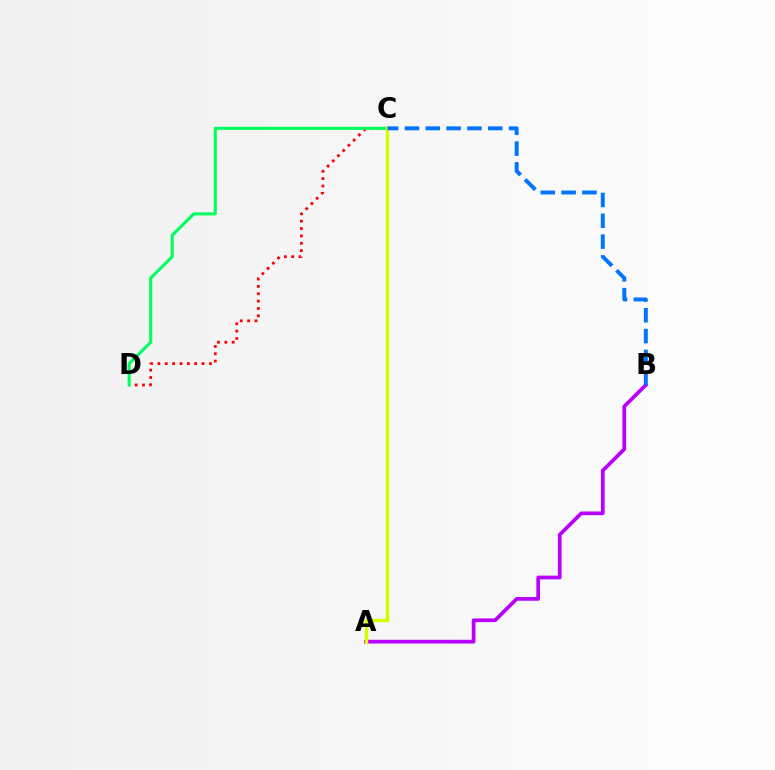{('C', 'D'): [{'color': '#ff0000', 'line_style': 'dotted', 'thickness': 2.0}, {'color': '#00ff5c', 'line_style': 'solid', 'thickness': 2.22}], ('A', 'B'): [{'color': '#b900ff', 'line_style': 'solid', 'thickness': 2.67}], ('A', 'C'): [{'color': '#d1ff00', 'line_style': 'solid', 'thickness': 2.49}], ('B', 'C'): [{'color': '#0074ff', 'line_style': 'dashed', 'thickness': 2.83}]}